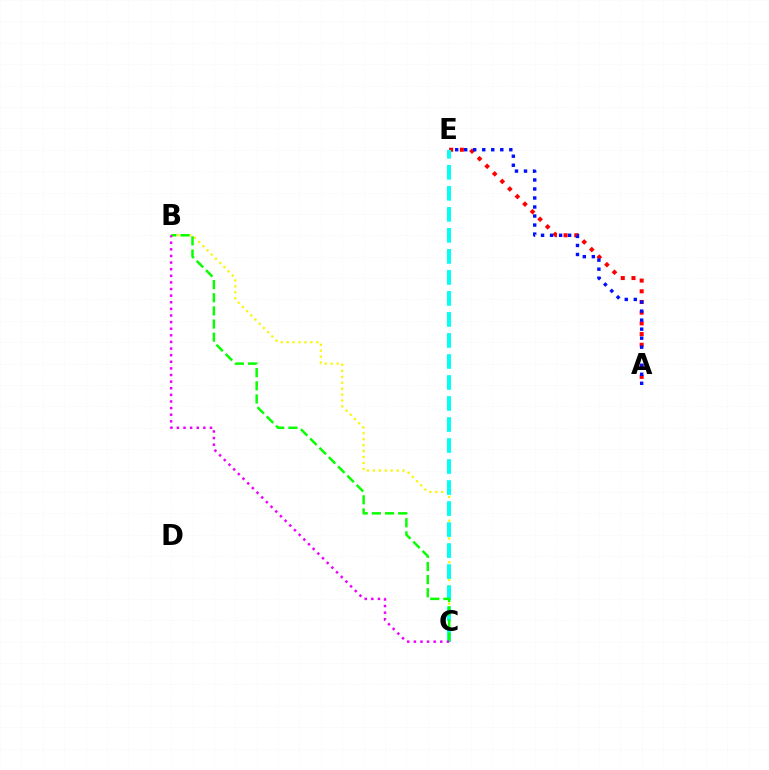{('B', 'C'): [{'color': '#fcf500', 'line_style': 'dotted', 'thickness': 1.61}, {'color': '#08ff00', 'line_style': 'dashed', 'thickness': 1.79}, {'color': '#ee00ff', 'line_style': 'dotted', 'thickness': 1.8}], ('A', 'E'): [{'color': '#ff0000', 'line_style': 'dotted', 'thickness': 2.91}, {'color': '#0010ff', 'line_style': 'dotted', 'thickness': 2.45}], ('C', 'E'): [{'color': '#00fff6', 'line_style': 'dashed', 'thickness': 2.85}]}